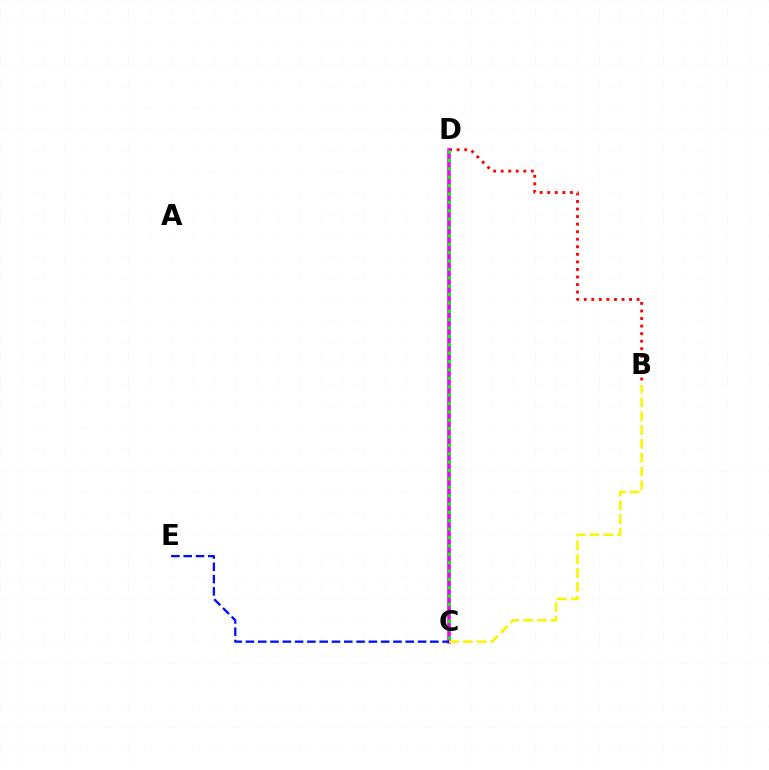{('B', 'D'): [{'color': '#ff0000', 'line_style': 'dotted', 'thickness': 2.05}], ('C', 'D'): [{'color': '#00fff6', 'line_style': 'dotted', 'thickness': 2.21}, {'color': '#ee00ff', 'line_style': 'solid', 'thickness': 2.54}, {'color': '#08ff00', 'line_style': 'dotted', 'thickness': 2.28}], ('C', 'E'): [{'color': '#0010ff', 'line_style': 'dashed', 'thickness': 1.67}], ('B', 'C'): [{'color': '#fcf500', 'line_style': 'dashed', 'thickness': 1.88}]}